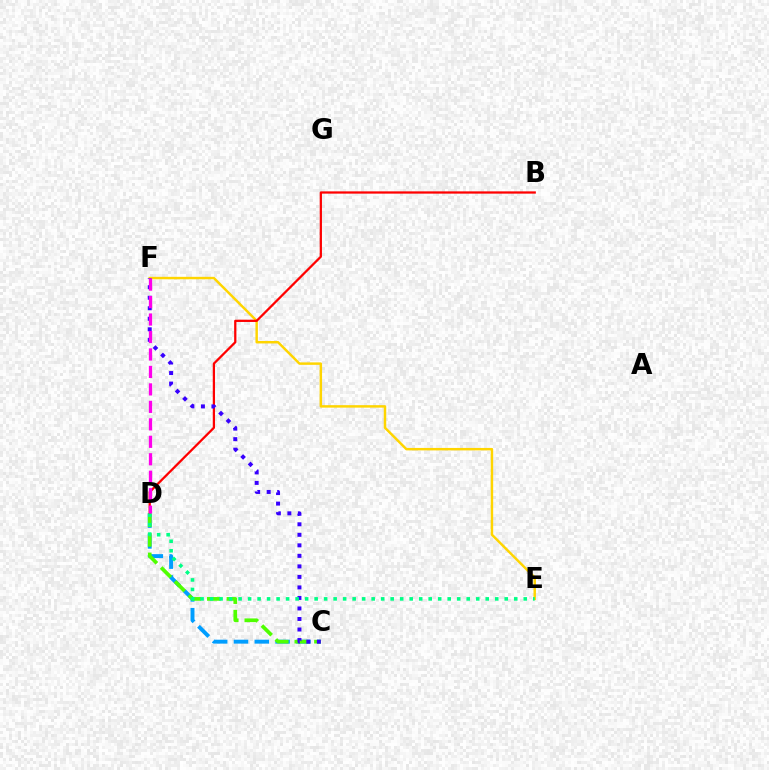{('C', 'D'): [{'color': '#009eff', 'line_style': 'dashed', 'thickness': 2.83}, {'color': '#4fff00', 'line_style': 'dashed', 'thickness': 2.67}], ('E', 'F'): [{'color': '#ffd500', 'line_style': 'solid', 'thickness': 1.77}], ('B', 'D'): [{'color': '#ff0000', 'line_style': 'solid', 'thickness': 1.63}], ('C', 'F'): [{'color': '#3700ff', 'line_style': 'dotted', 'thickness': 2.86}], ('D', 'E'): [{'color': '#00ff86', 'line_style': 'dotted', 'thickness': 2.58}], ('D', 'F'): [{'color': '#ff00ed', 'line_style': 'dashed', 'thickness': 2.37}]}